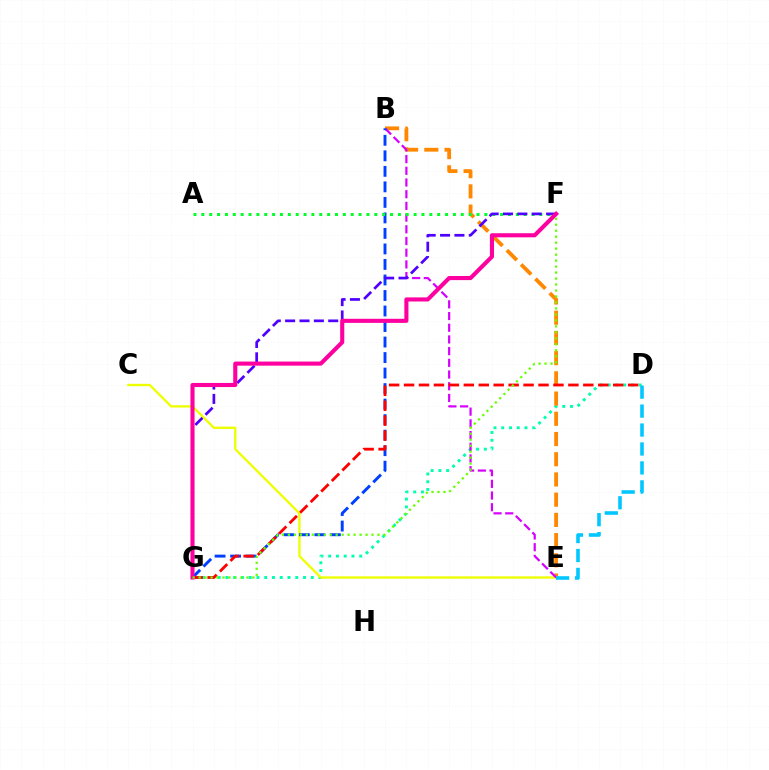{('D', 'G'): [{'color': '#00ffaf', 'line_style': 'dotted', 'thickness': 2.11}, {'color': '#ff0000', 'line_style': 'dashed', 'thickness': 2.03}], ('B', 'E'): [{'color': '#ff8800', 'line_style': 'dashed', 'thickness': 2.75}, {'color': '#d600ff', 'line_style': 'dashed', 'thickness': 1.59}], ('C', 'E'): [{'color': '#eeff00', 'line_style': 'solid', 'thickness': 1.68}], ('B', 'G'): [{'color': '#003fff', 'line_style': 'dashed', 'thickness': 2.11}], ('A', 'F'): [{'color': '#00ff27', 'line_style': 'dotted', 'thickness': 2.14}], ('D', 'E'): [{'color': '#00c7ff', 'line_style': 'dashed', 'thickness': 2.57}], ('F', 'G'): [{'color': '#4f00ff', 'line_style': 'dashed', 'thickness': 1.95}, {'color': '#ff00a0', 'line_style': 'solid', 'thickness': 2.95}, {'color': '#66ff00', 'line_style': 'dotted', 'thickness': 1.62}]}